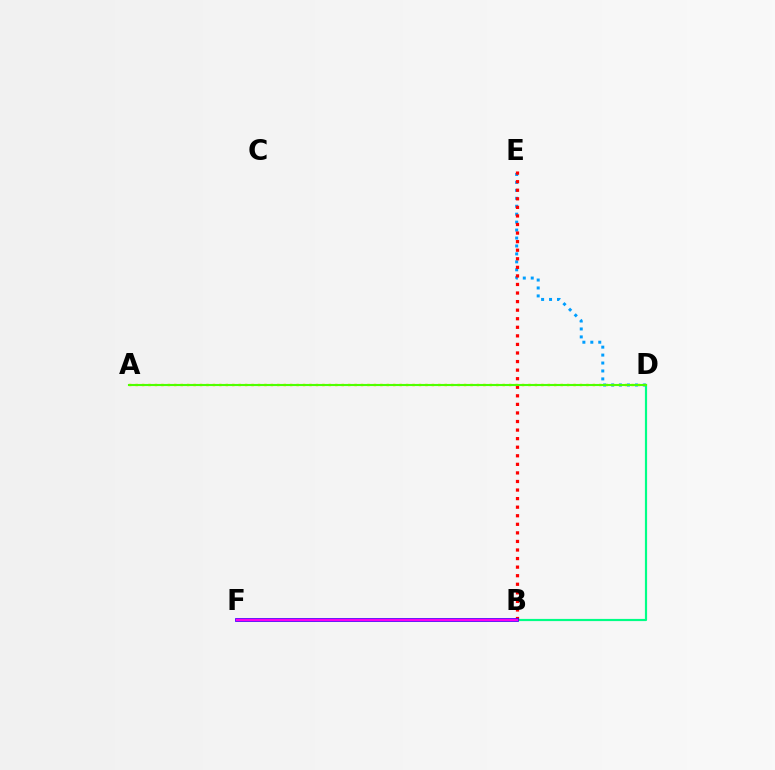{('A', 'D'): [{'color': '#ffd500', 'line_style': 'dotted', 'thickness': 1.75}, {'color': '#4fff00', 'line_style': 'solid', 'thickness': 1.51}], ('D', 'E'): [{'color': '#009eff', 'line_style': 'dotted', 'thickness': 2.16}], ('B', 'D'): [{'color': '#00ff86', 'line_style': 'solid', 'thickness': 1.57}], ('B', 'E'): [{'color': '#ff0000', 'line_style': 'dotted', 'thickness': 2.33}], ('B', 'F'): [{'color': '#3700ff', 'line_style': 'solid', 'thickness': 2.69}, {'color': '#ff00ed', 'line_style': 'solid', 'thickness': 1.67}]}